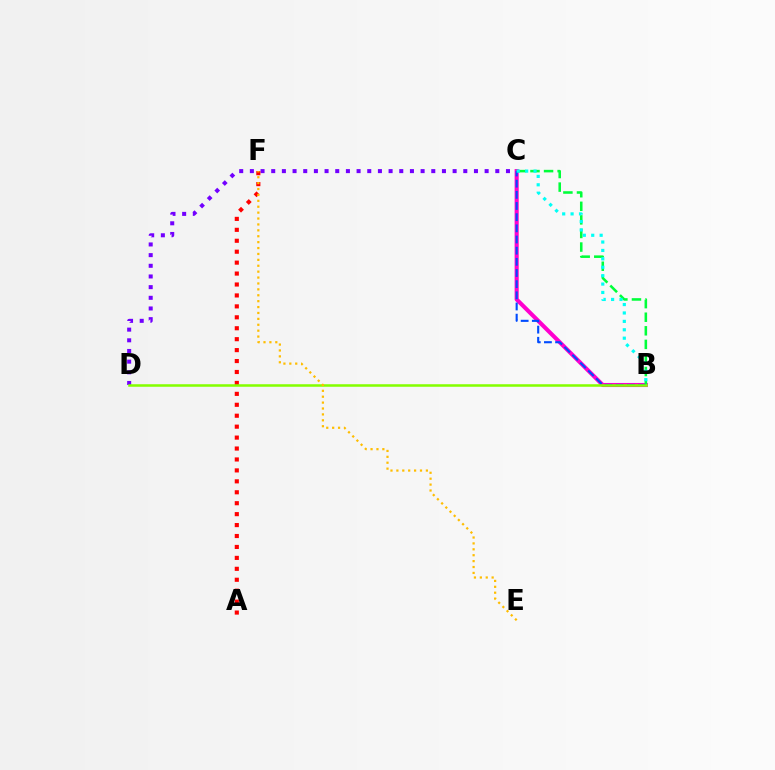{('B', 'C'): [{'color': '#ff00cf', 'line_style': 'solid', 'thickness': 2.95}, {'color': '#00ff39', 'line_style': 'dashed', 'thickness': 1.84}, {'color': '#004bff', 'line_style': 'dashed', 'thickness': 1.52}, {'color': '#00fff6', 'line_style': 'dotted', 'thickness': 2.28}], ('C', 'D'): [{'color': '#7200ff', 'line_style': 'dotted', 'thickness': 2.9}], ('A', 'F'): [{'color': '#ff0000', 'line_style': 'dotted', 'thickness': 2.97}], ('B', 'D'): [{'color': '#84ff00', 'line_style': 'solid', 'thickness': 1.83}], ('E', 'F'): [{'color': '#ffbd00', 'line_style': 'dotted', 'thickness': 1.6}]}